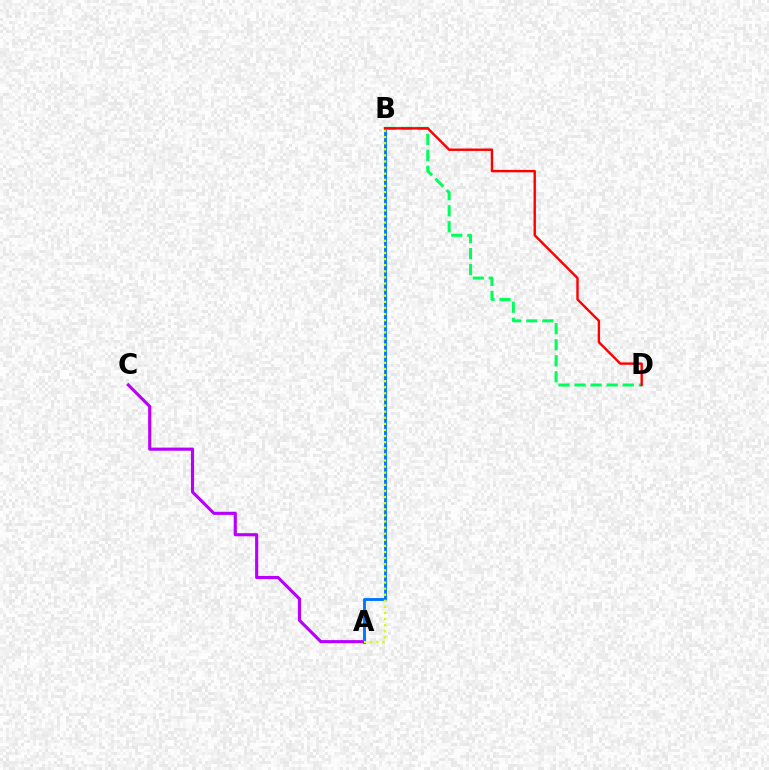{('A', 'C'): [{'color': '#b900ff', 'line_style': 'solid', 'thickness': 2.25}], ('A', 'B'): [{'color': '#0074ff', 'line_style': 'solid', 'thickness': 2.06}, {'color': '#d1ff00', 'line_style': 'dotted', 'thickness': 1.66}], ('B', 'D'): [{'color': '#00ff5c', 'line_style': 'dashed', 'thickness': 2.18}, {'color': '#ff0000', 'line_style': 'solid', 'thickness': 1.73}]}